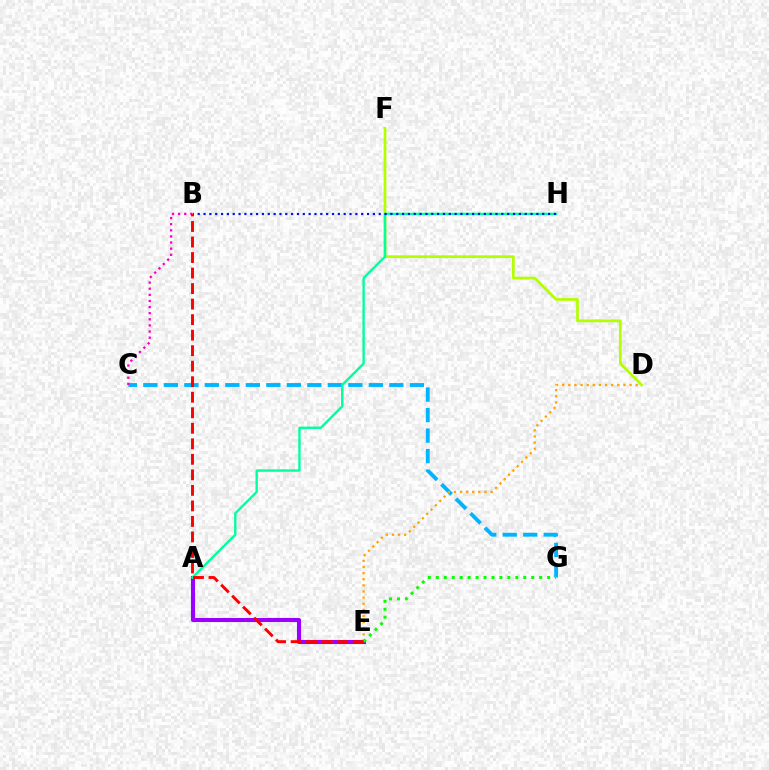{('D', 'F'): [{'color': '#b3ff00', 'line_style': 'solid', 'thickness': 1.97}], ('A', 'E'): [{'color': '#9b00ff', 'line_style': 'solid', 'thickness': 2.94}], ('C', 'G'): [{'color': '#00b5ff', 'line_style': 'dashed', 'thickness': 2.78}], ('D', 'E'): [{'color': '#ffa500', 'line_style': 'dotted', 'thickness': 1.66}], ('E', 'G'): [{'color': '#08ff00', 'line_style': 'dotted', 'thickness': 2.16}], ('A', 'H'): [{'color': '#00ff9d', 'line_style': 'solid', 'thickness': 1.71}], ('B', 'C'): [{'color': '#ff00bd', 'line_style': 'dotted', 'thickness': 1.66}], ('B', 'H'): [{'color': '#0010ff', 'line_style': 'dotted', 'thickness': 1.59}], ('B', 'E'): [{'color': '#ff0000', 'line_style': 'dashed', 'thickness': 2.11}]}